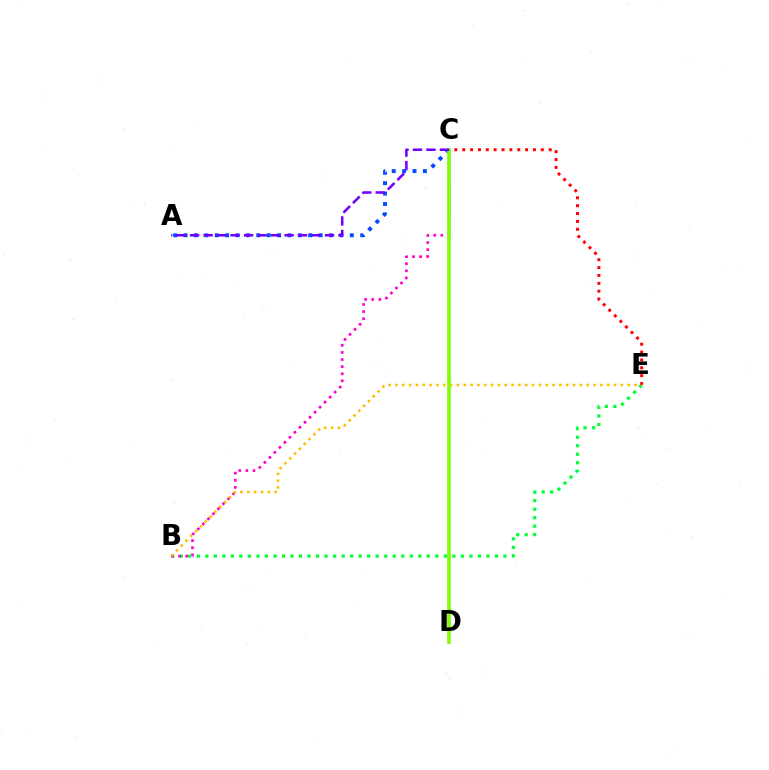{('B', 'E'): [{'color': '#00ff39', 'line_style': 'dotted', 'thickness': 2.31}, {'color': '#ffbd00', 'line_style': 'dotted', 'thickness': 1.86}], ('A', 'C'): [{'color': '#004bff', 'line_style': 'dotted', 'thickness': 2.82}, {'color': '#7200ff', 'line_style': 'dashed', 'thickness': 1.83}], ('C', 'E'): [{'color': '#ff0000', 'line_style': 'dotted', 'thickness': 2.14}], ('B', 'C'): [{'color': '#ff00cf', 'line_style': 'dotted', 'thickness': 1.93}], ('C', 'D'): [{'color': '#00fff6', 'line_style': 'solid', 'thickness': 1.79}, {'color': '#84ff00', 'line_style': 'solid', 'thickness': 2.6}]}